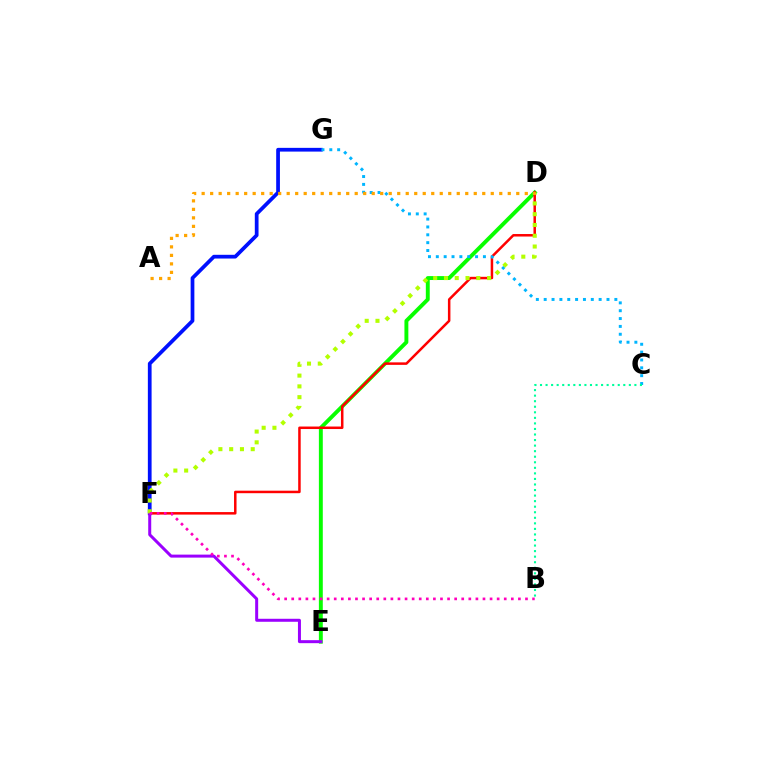{('F', 'G'): [{'color': '#0010ff', 'line_style': 'solid', 'thickness': 2.69}], ('D', 'E'): [{'color': '#08ff00', 'line_style': 'solid', 'thickness': 2.81}], ('D', 'F'): [{'color': '#ff0000', 'line_style': 'solid', 'thickness': 1.8}, {'color': '#b3ff00', 'line_style': 'dotted', 'thickness': 2.93}], ('C', 'G'): [{'color': '#00b5ff', 'line_style': 'dotted', 'thickness': 2.13}], ('B', 'C'): [{'color': '#00ff9d', 'line_style': 'dotted', 'thickness': 1.51}], ('E', 'F'): [{'color': '#9b00ff', 'line_style': 'solid', 'thickness': 2.16}], ('A', 'D'): [{'color': '#ffa500', 'line_style': 'dotted', 'thickness': 2.31}], ('B', 'F'): [{'color': '#ff00bd', 'line_style': 'dotted', 'thickness': 1.92}]}